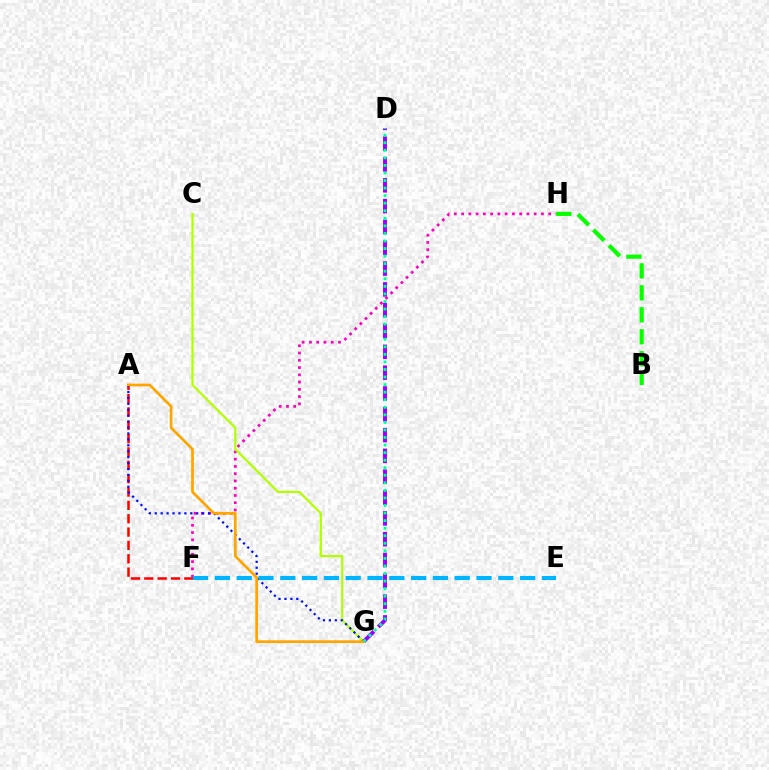{('F', 'H'): [{'color': '#ff00bd', 'line_style': 'dotted', 'thickness': 1.97}], ('C', 'G'): [{'color': '#b3ff00', 'line_style': 'solid', 'thickness': 1.6}], ('A', 'F'): [{'color': '#ff0000', 'line_style': 'dashed', 'thickness': 1.81}], ('B', 'H'): [{'color': '#08ff00', 'line_style': 'dashed', 'thickness': 2.98}], ('A', 'G'): [{'color': '#0010ff', 'line_style': 'dotted', 'thickness': 1.61}, {'color': '#ffa500', 'line_style': 'solid', 'thickness': 1.96}], ('D', 'G'): [{'color': '#9b00ff', 'line_style': 'dashed', 'thickness': 2.83}, {'color': '#00ff9d', 'line_style': 'dotted', 'thickness': 2.05}], ('E', 'F'): [{'color': '#00b5ff', 'line_style': 'dashed', 'thickness': 2.96}]}